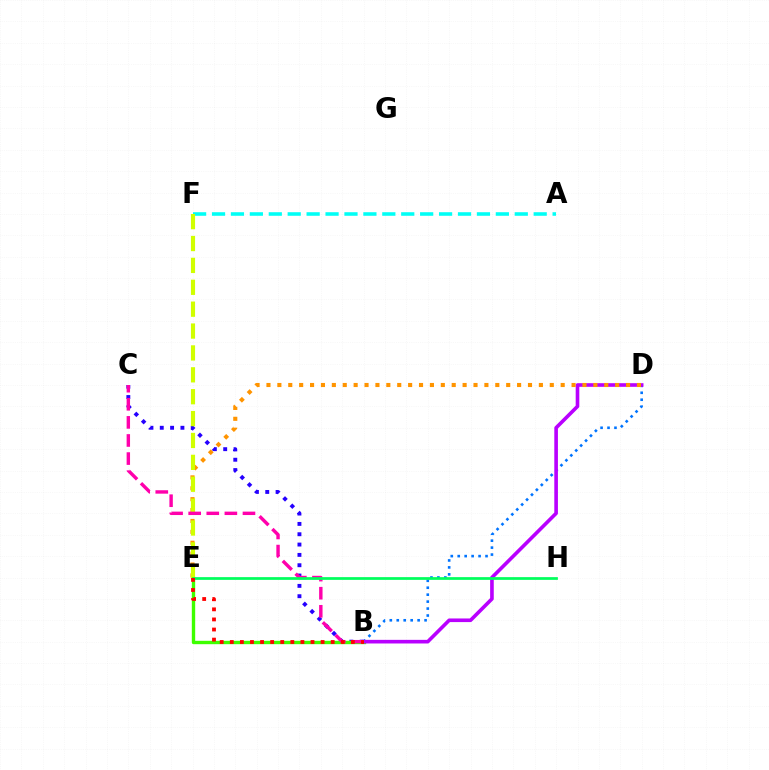{('B', 'C'): [{'color': '#2500ff', 'line_style': 'dotted', 'thickness': 2.81}, {'color': '#ff00ac', 'line_style': 'dashed', 'thickness': 2.46}], ('B', 'D'): [{'color': '#0074ff', 'line_style': 'dotted', 'thickness': 1.89}, {'color': '#b900ff', 'line_style': 'solid', 'thickness': 2.61}], ('A', 'F'): [{'color': '#00fff6', 'line_style': 'dashed', 'thickness': 2.57}], ('B', 'E'): [{'color': '#3dff00', 'line_style': 'solid', 'thickness': 2.43}, {'color': '#ff0000', 'line_style': 'dotted', 'thickness': 2.74}], ('D', 'E'): [{'color': '#ff9400', 'line_style': 'dotted', 'thickness': 2.96}], ('E', 'F'): [{'color': '#d1ff00', 'line_style': 'dashed', 'thickness': 2.97}], ('E', 'H'): [{'color': '#00ff5c', 'line_style': 'solid', 'thickness': 1.97}]}